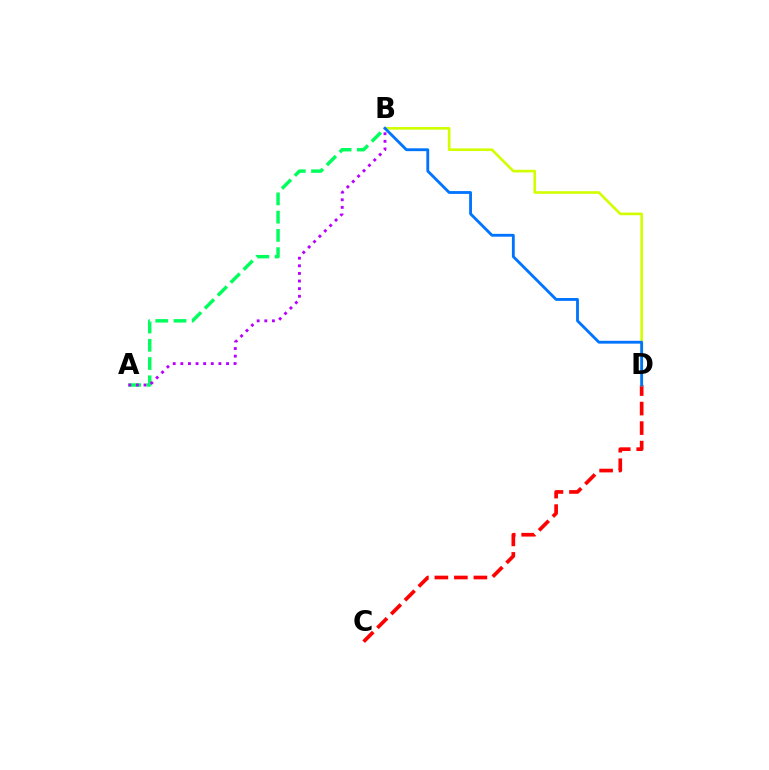{('C', 'D'): [{'color': '#ff0000', 'line_style': 'dashed', 'thickness': 2.65}], ('A', 'B'): [{'color': '#00ff5c', 'line_style': 'dashed', 'thickness': 2.48}, {'color': '#b900ff', 'line_style': 'dotted', 'thickness': 2.07}], ('B', 'D'): [{'color': '#d1ff00', 'line_style': 'solid', 'thickness': 1.9}, {'color': '#0074ff', 'line_style': 'solid', 'thickness': 2.04}]}